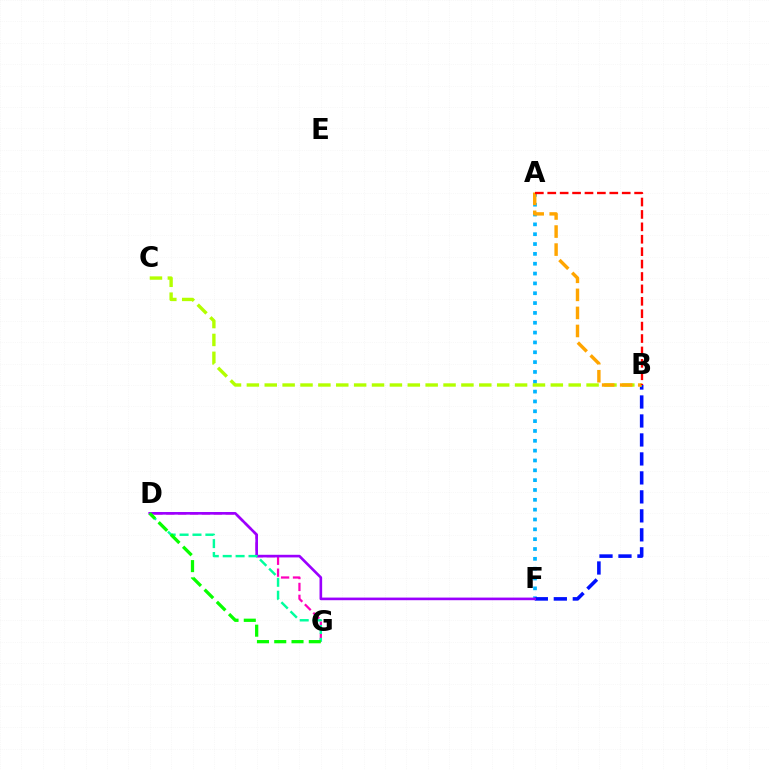{('A', 'F'): [{'color': '#00b5ff', 'line_style': 'dotted', 'thickness': 2.67}], ('B', 'F'): [{'color': '#0010ff', 'line_style': 'dashed', 'thickness': 2.58}], ('D', 'G'): [{'color': '#ff00bd', 'line_style': 'dashed', 'thickness': 1.62}, {'color': '#00ff9d', 'line_style': 'dashed', 'thickness': 1.75}, {'color': '#08ff00', 'line_style': 'dashed', 'thickness': 2.35}], ('D', 'F'): [{'color': '#9b00ff', 'line_style': 'solid', 'thickness': 1.9}], ('B', 'C'): [{'color': '#b3ff00', 'line_style': 'dashed', 'thickness': 2.43}], ('A', 'B'): [{'color': '#ffa500', 'line_style': 'dashed', 'thickness': 2.45}, {'color': '#ff0000', 'line_style': 'dashed', 'thickness': 1.69}]}